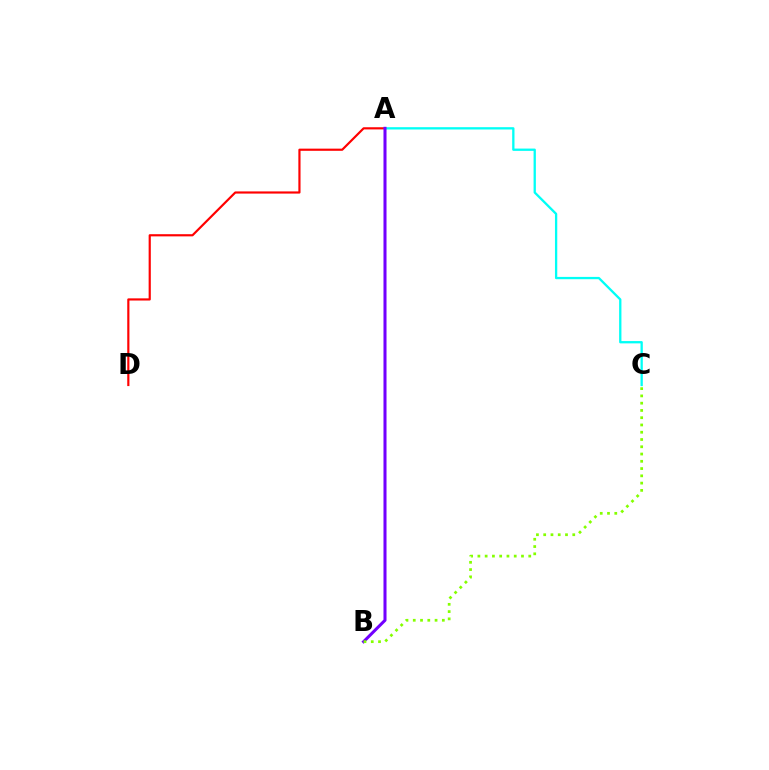{('A', 'D'): [{'color': '#ff0000', 'line_style': 'solid', 'thickness': 1.56}], ('A', 'C'): [{'color': '#00fff6', 'line_style': 'solid', 'thickness': 1.66}], ('A', 'B'): [{'color': '#7200ff', 'line_style': 'solid', 'thickness': 2.19}], ('B', 'C'): [{'color': '#84ff00', 'line_style': 'dotted', 'thickness': 1.97}]}